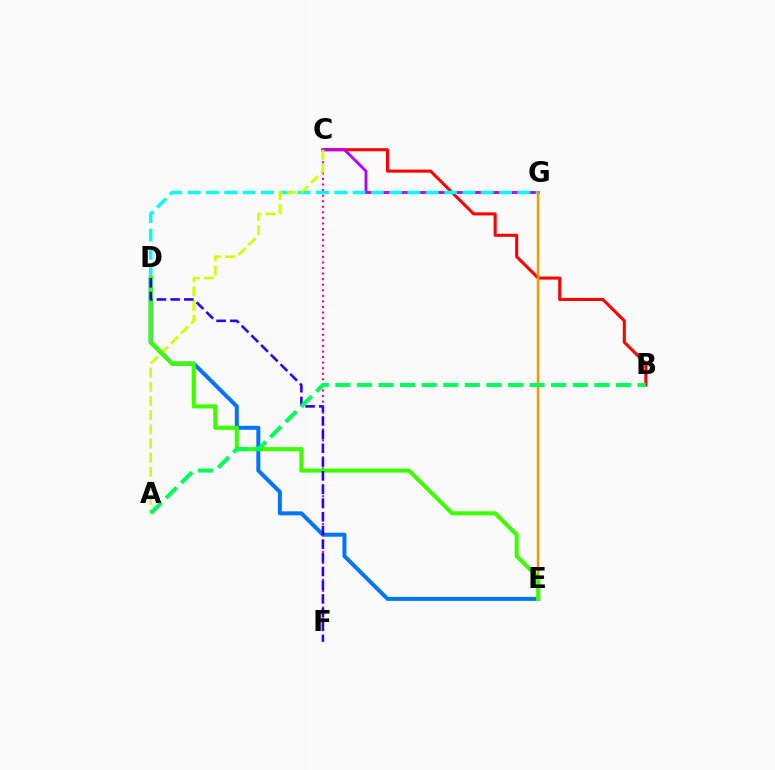{('D', 'E'): [{'color': '#0074ff', 'line_style': 'solid', 'thickness': 2.88}, {'color': '#3dff00', 'line_style': 'solid', 'thickness': 2.95}], ('C', 'F'): [{'color': '#ff00ac', 'line_style': 'dotted', 'thickness': 1.51}], ('B', 'C'): [{'color': '#ff0000', 'line_style': 'solid', 'thickness': 2.21}], ('C', 'G'): [{'color': '#b900ff', 'line_style': 'solid', 'thickness': 2.08}], ('D', 'G'): [{'color': '#00fff6', 'line_style': 'dashed', 'thickness': 2.49}], ('E', 'G'): [{'color': '#ff9400', 'line_style': 'solid', 'thickness': 1.77}], ('A', 'C'): [{'color': '#d1ff00', 'line_style': 'dashed', 'thickness': 1.92}], ('D', 'F'): [{'color': '#2500ff', 'line_style': 'dashed', 'thickness': 1.86}], ('A', 'B'): [{'color': '#00ff5c', 'line_style': 'dashed', 'thickness': 2.93}]}